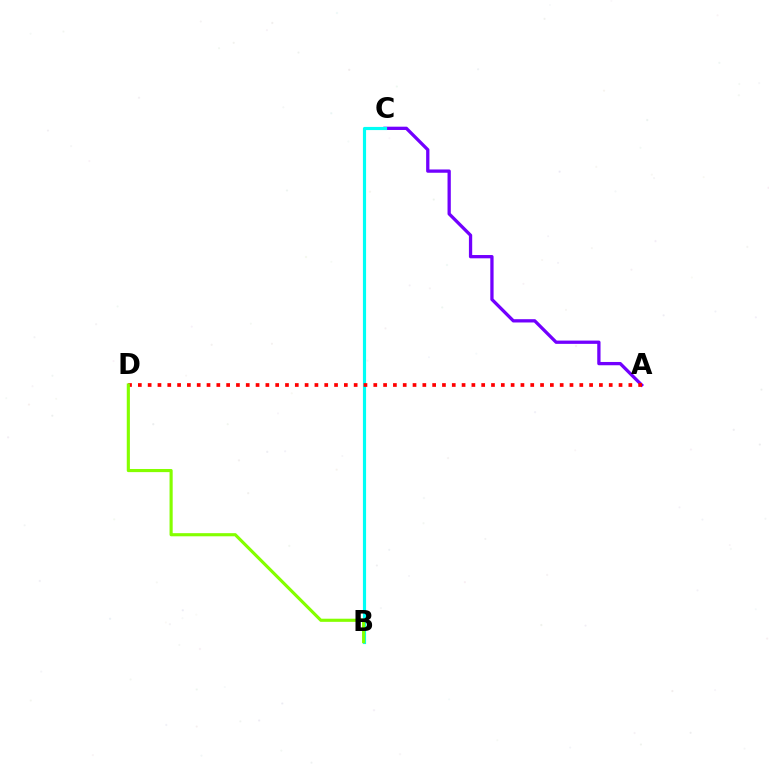{('A', 'C'): [{'color': '#7200ff', 'line_style': 'solid', 'thickness': 2.36}], ('B', 'C'): [{'color': '#00fff6', 'line_style': 'solid', 'thickness': 2.27}], ('A', 'D'): [{'color': '#ff0000', 'line_style': 'dotted', 'thickness': 2.67}], ('B', 'D'): [{'color': '#84ff00', 'line_style': 'solid', 'thickness': 2.26}]}